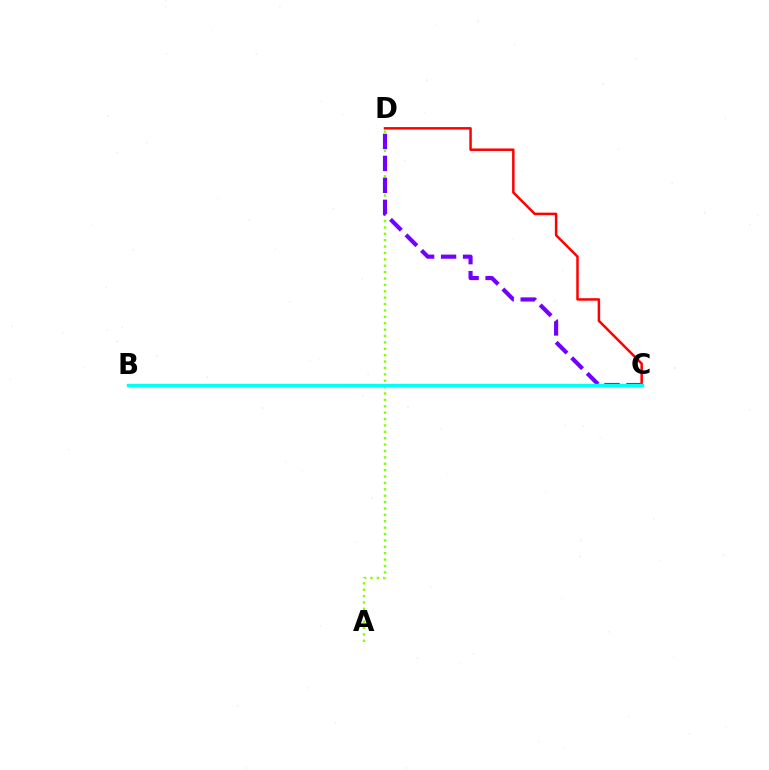{('A', 'D'): [{'color': '#84ff00', 'line_style': 'dotted', 'thickness': 1.74}], ('C', 'D'): [{'color': '#7200ff', 'line_style': 'dashed', 'thickness': 2.98}, {'color': '#ff0000', 'line_style': 'solid', 'thickness': 1.8}], ('B', 'C'): [{'color': '#00fff6', 'line_style': 'solid', 'thickness': 2.42}]}